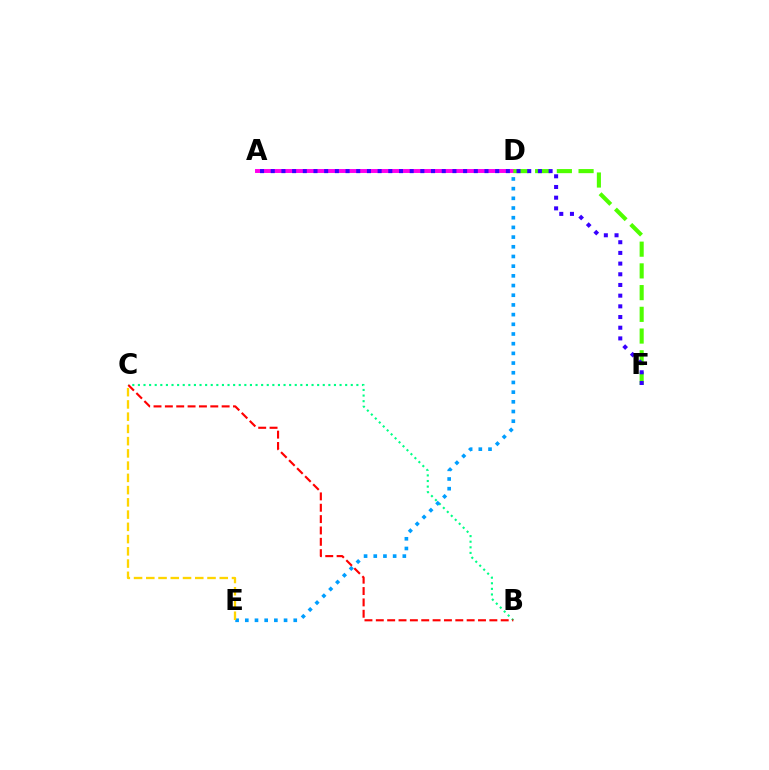{('B', 'C'): [{'color': '#00ff86', 'line_style': 'dotted', 'thickness': 1.52}, {'color': '#ff0000', 'line_style': 'dashed', 'thickness': 1.54}], ('A', 'D'): [{'color': '#ff00ed', 'line_style': 'solid', 'thickness': 2.84}], ('D', 'F'): [{'color': '#4fff00', 'line_style': 'dashed', 'thickness': 2.95}], ('D', 'E'): [{'color': '#009eff', 'line_style': 'dotted', 'thickness': 2.63}], ('A', 'F'): [{'color': '#3700ff', 'line_style': 'dotted', 'thickness': 2.9}], ('C', 'E'): [{'color': '#ffd500', 'line_style': 'dashed', 'thickness': 1.66}]}